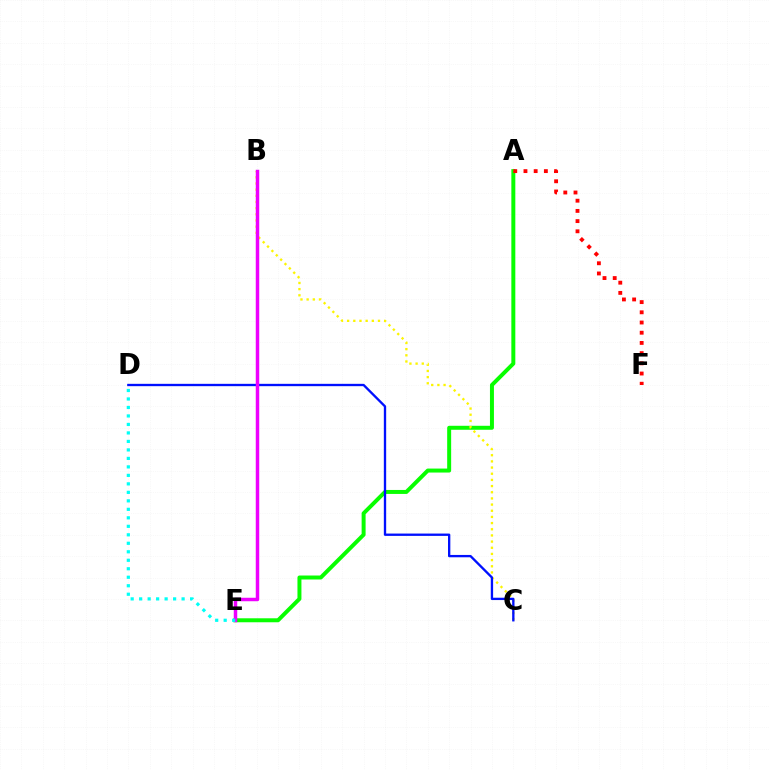{('A', 'E'): [{'color': '#08ff00', 'line_style': 'solid', 'thickness': 2.86}], ('B', 'C'): [{'color': '#fcf500', 'line_style': 'dotted', 'thickness': 1.68}], ('C', 'D'): [{'color': '#0010ff', 'line_style': 'solid', 'thickness': 1.68}], ('A', 'F'): [{'color': '#ff0000', 'line_style': 'dotted', 'thickness': 2.77}], ('B', 'E'): [{'color': '#ee00ff', 'line_style': 'solid', 'thickness': 2.5}], ('D', 'E'): [{'color': '#00fff6', 'line_style': 'dotted', 'thickness': 2.31}]}